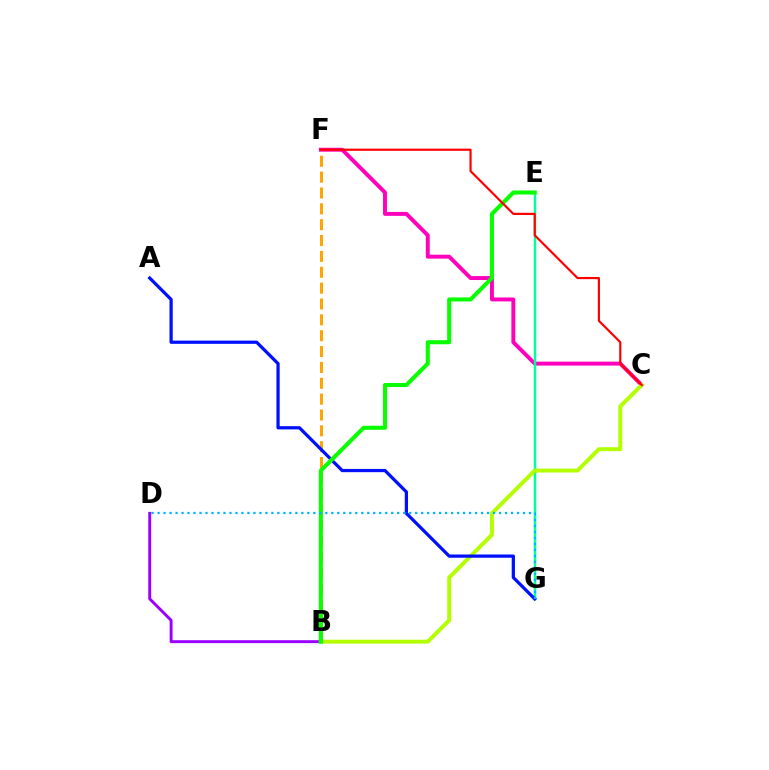{('C', 'F'): [{'color': '#ff00bd', 'line_style': 'solid', 'thickness': 2.82}, {'color': '#ff0000', 'line_style': 'solid', 'thickness': 1.57}], ('B', 'D'): [{'color': '#9b00ff', 'line_style': 'solid', 'thickness': 2.11}], ('E', 'G'): [{'color': '#00ff9d', 'line_style': 'solid', 'thickness': 1.78}], ('B', 'C'): [{'color': '#b3ff00', 'line_style': 'solid', 'thickness': 2.83}], ('B', 'F'): [{'color': '#ffa500', 'line_style': 'dashed', 'thickness': 2.15}], ('A', 'G'): [{'color': '#0010ff', 'line_style': 'solid', 'thickness': 2.33}], ('B', 'E'): [{'color': '#08ff00', 'line_style': 'solid', 'thickness': 2.92}], ('D', 'G'): [{'color': '#00b5ff', 'line_style': 'dotted', 'thickness': 1.63}]}